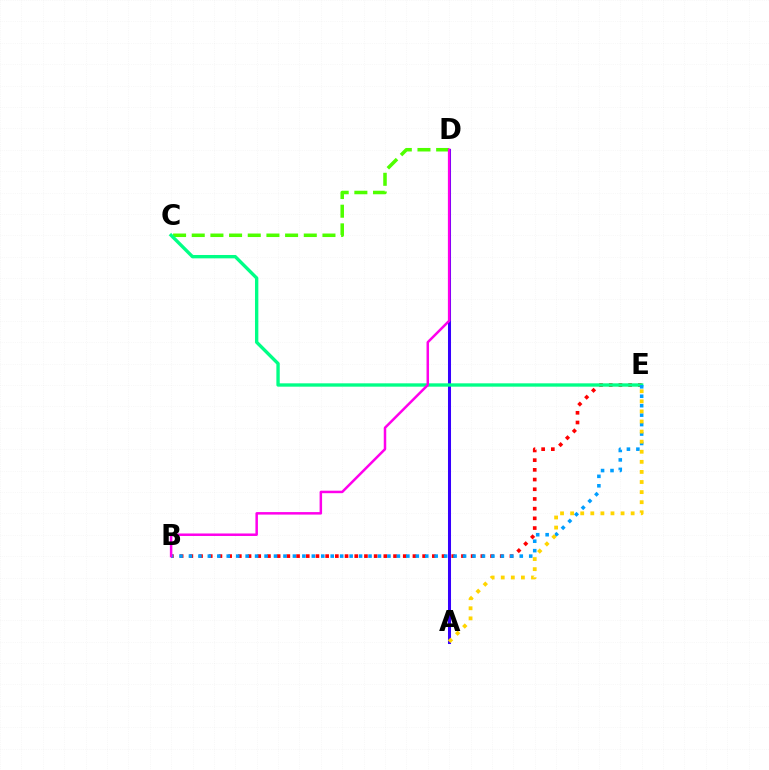{('A', 'D'): [{'color': '#3700ff', 'line_style': 'solid', 'thickness': 2.18}], ('C', 'D'): [{'color': '#4fff00', 'line_style': 'dashed', 'thickness': 2.54}], ('B', 'E'): [{'color': '#ff0000', 'line_style': 'dotted', 'thickness': 2.64}, {'color': '#009eff', 'line_style': 'dotted', 'thickness': 2.57}], ('C', 'E'): [{'color': '#00ff86', 'line_style': 'solid', 'thickness': 2.42}], ('A', 'E'): [{'color': '#ffd500', 'line_style': 'dotted', 'thickness': 2.74}], ('B', 'D'): [{'color': '#ff00ed', 'line_style': 'solid', 'thickness': 1.8}]}